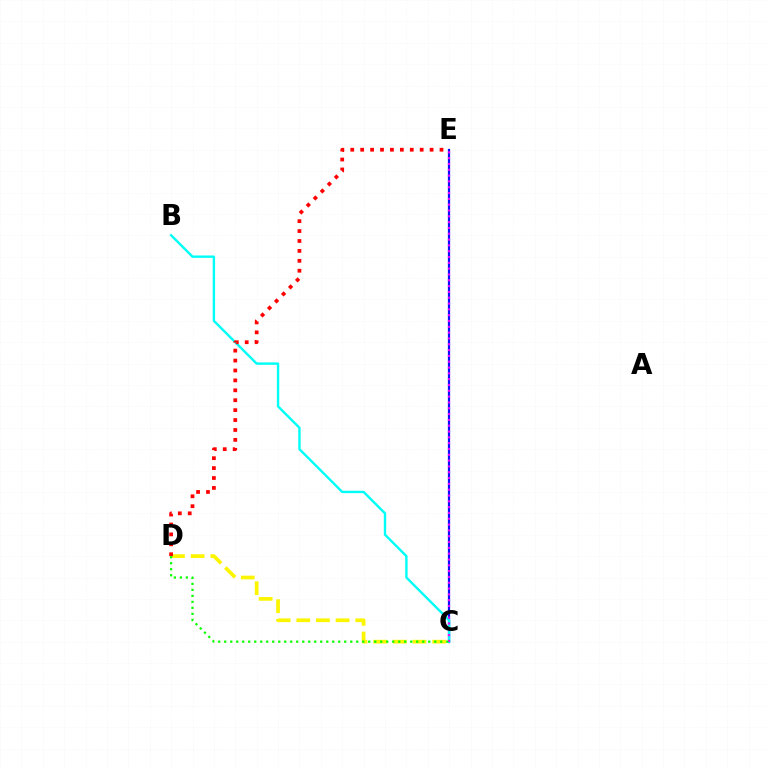{('C', 'E'): [{'color': '#0010ff', 'line_style': 'solid', 'thickness': 1.6}, {'color': '#ee00ff', 'line_style': 'dotted', 'thickness': 1.58}], ('C', 'D'): [{'color': '#fcf500', 'line_style': 'dashed', 'thickness': 2.67}, {'color': '#08ff00', 'line_style': 'dotted', 'thickness': 1.63}], ('B', 'C'): [{'color': '#00fff6', 'line_style': 'solid', 'thickness': 1.72}], ('D', 'E'): [{'color': '#ff0000', 'line_style': 'dotted', 'thickness': 2.69}]}